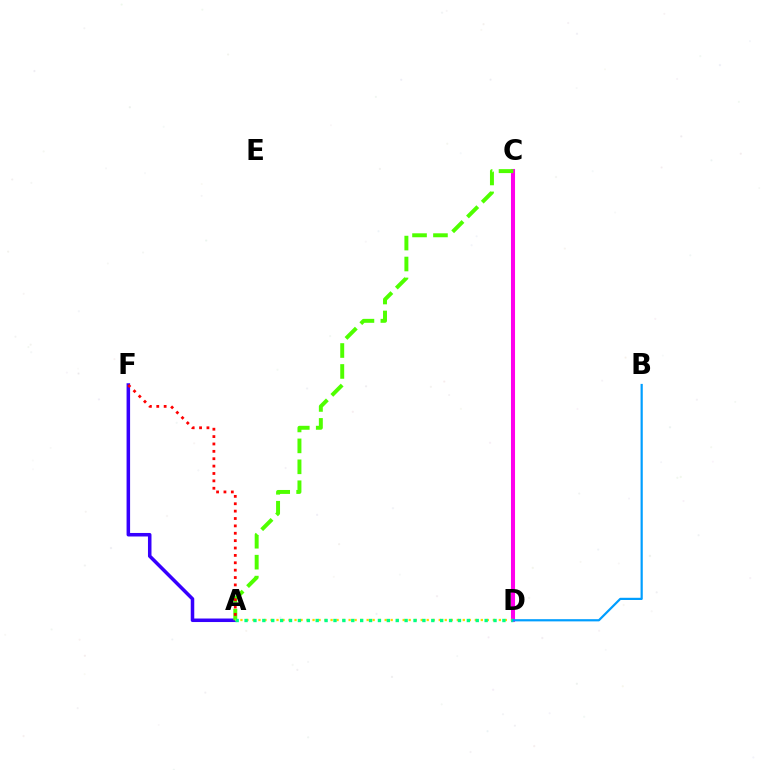{('C', 'D'): [{'color': '#ff00ed', 'line_style': 'solid', 'thickness': 2.92}], ('A', 'F'): [{'color': '#3700ff', 'line_style': 'solid', 'thickness': 2.54}, {'color': '#ff0000', 'line_style': 'dotted', 'thickness': 2.0}], ('A', 'C'): [{'color': '#4fff00', 'line_style': 'dashed', 'thickness': 2.84}], ('A', 'D'): [{'color': '#ffd500', 'line_style': 'dotted', 'thickness': 1.63}, {'color': '#00ff86', 'line_style': 'dotted', 'thickness': 2.42}], ('B', 'D'): [{'color': '#009eff', 'line_style': 'solid', 'thickness': 1.59}]}